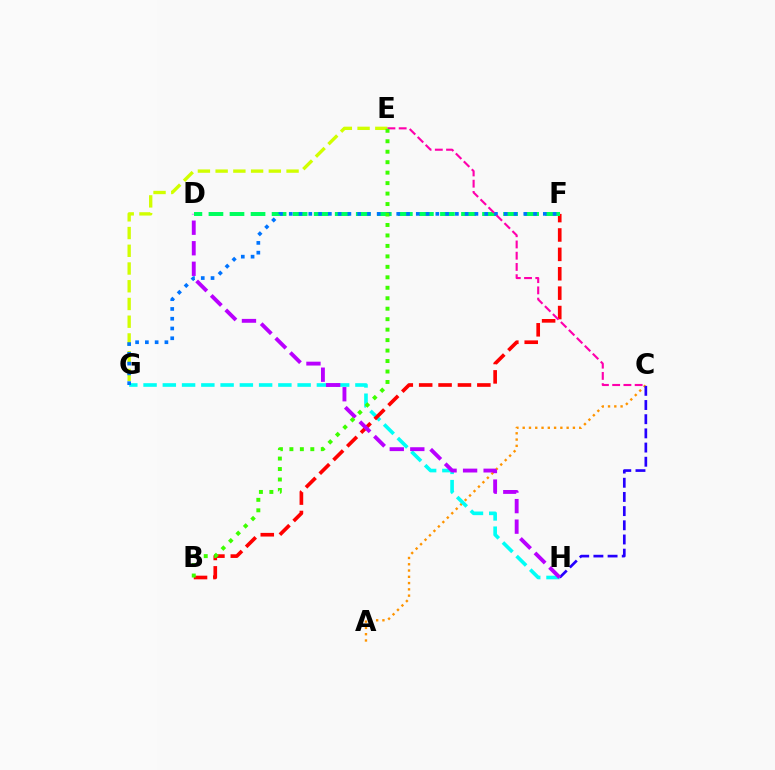{('A', 'C'): [{'color': '#ff9400', 'line_style': 'dotted', 'thickness': 1.71}], ('C', 'H'): [{'color': '#2500ff', 'line_style': 'dashed', 'thickness': 1.93}], ('G', 'H'): [{'color': '#00fff6', 'line_style': 'dashed', 'thickness': 2.62}], ('B', 'F'): [{'color': '#ff0000', 'line_style': 'dashed', 'thickness': 2.63}], ('E', 'G'): [{'color': '#d1ff00', 'line_style': 'dashed', 'thickness': 2.41}], ('D', 'H'): [{'color': '#b900ff', 'line_style': 'dashed', 'thickness': 2.79}], ('D', 'F'): [{'color': '#00ff5c', 'line_style': 'dashed', 'thickness': 2.86}], ('F', 'G'): [{'color': '#0074ff', 'line_style': 'dotted', 'thickness': 2.65}], ('C', 'E'): [{'color': '#ff00ac', 'line_style': 'dashed', 'thickness': 1.53}], ('B', 'E'): [{'color': '#3dff00', 'line_style': 'dotted', 'thickness': 2.84}]}